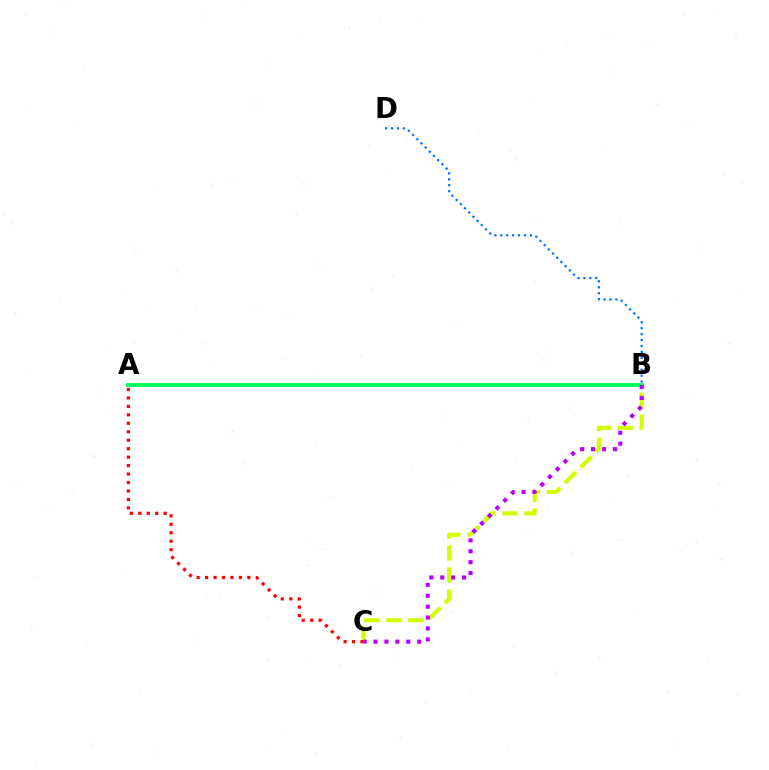{('A', 'B'): [{'color': '#00ff5c', 'line_style': 'solid', 'thickness': 2.75}], ('B', 'C'): [{'color': '#d1ff00', 'line_style': 'dashed', 'thickness': 2.99}, {'color': '#b900ff', 'line_style': 'dotted', 'thickness': 2.96}], ('B', 'D'): [{'color': '#0074ff', 'line_style': 'dotted', 'thickness': 1.61}], ('A', 'C'): [{'color': '#ff0000', 'line_style': 'dotted', 'thickness': 2.3}]}